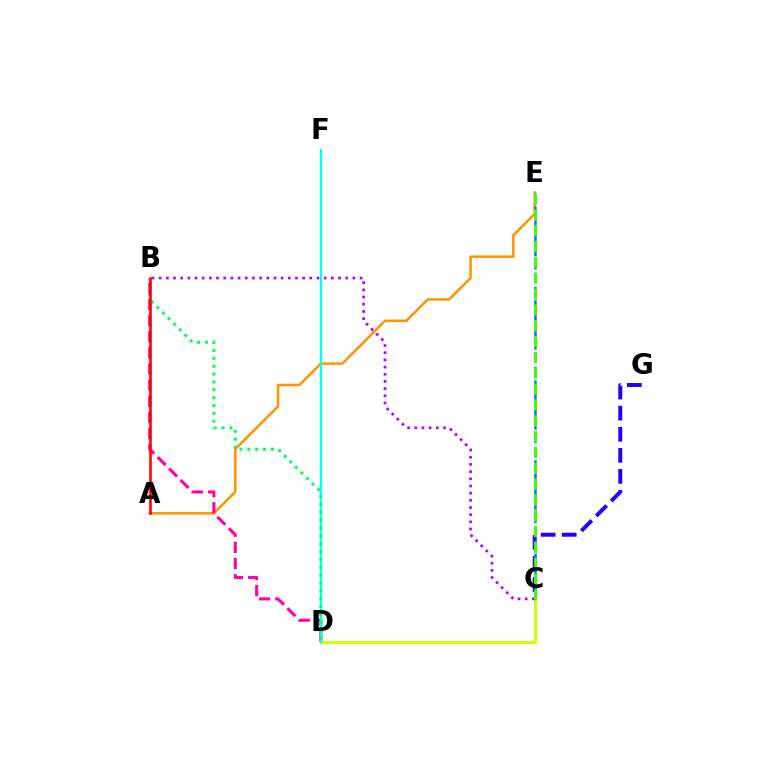{('A', 'E'): [{'color': '#ff9400', 'line_style': 'solid', 'thickness': 1.81}], ('B', 'D'): [{'color': '#ff00ac', 'line_style': 'dashed', 'thickness': 2.2}, {'color': '#00ff5c', 'line_style': 'dotted', 'thickness': 2.14}], ('C', 'D'): [{'color': '#d1ff00', 'line_style': 'solid', 'thickness': 2.19}], ('B', 'C'): [{'color': '#b900ff', 'line_style': 'dotted', 'thickness': 1.95}], ('C', 'G'): [{'color': '#2500ff', 'line_style': 'dashed', 'thickness': 2.86}], ('C', 'E'): [{'color': '#0074ff', 'line_style': 'dashed', 'thickness': 1.81}, {'color': '#3dff00', 'line_style': 'dashed', 'thickness': 2.15}], ('D', 'F'): [{'color': '#00fff6', 'line_style': 'solid', 'thickness': 1.69}], ('A', 'B'): [{'color': '#ff0000', 'line_style': 'solid', 'thickness': 1.85}]}